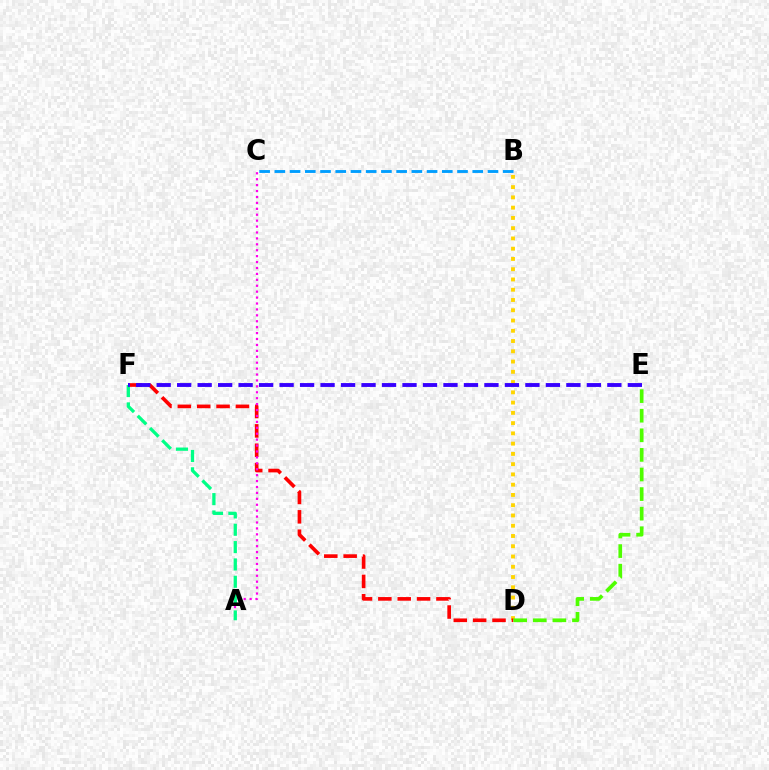{('B', 'D'): [{'color': '#ffd500', 'line_style': 'dotted', 'thickness': 2.79}], ('B', 'C'): [{'color': '#009eff', 'line_style': 'dashed', 'thickness': 2.07}], ('D', 'F'): [{'color': '#ff0000', 'line_style': 'dashed', 'thickness': 2.63}], ('A', 'C'): [{'color': '#ff00ed', 'line_style': 'dotted', 'thickness': 1.61}], ('A', 'F'): [{'color': '#00ff86', 'line_style': 'dashed', 'thickness': 2.36}], ('D', 'E'): [{'color': '#4fff00', 'line_style': 'dashed', 'thickness': 2.66}], ('E', 'F'): [{'color': '#3700ff', 'line_style': 'dashed', 'thickness': 2.78}]}